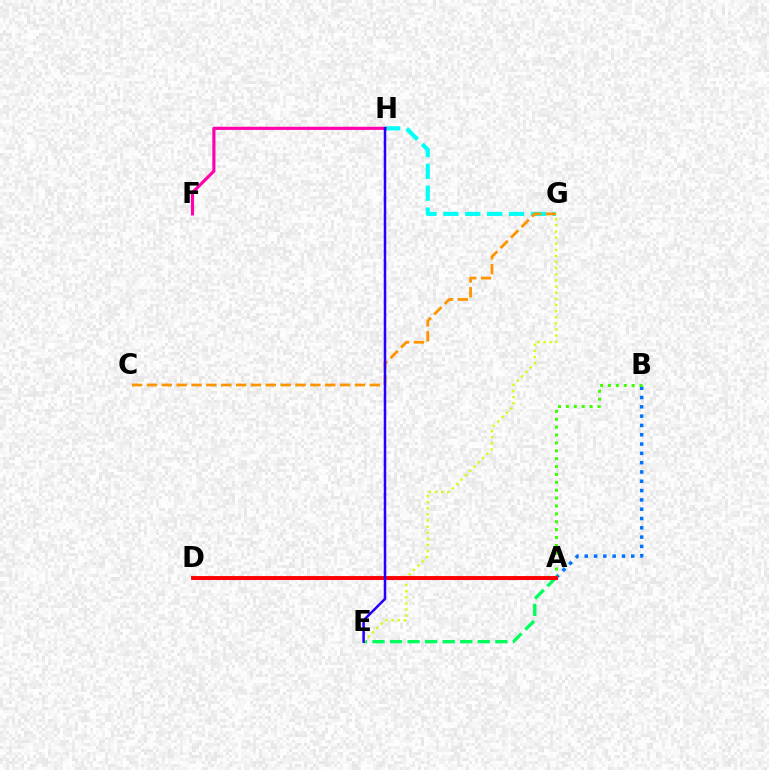{('A', 'B'): [{'color': '#0074ff', 'line_style': 'dotted', 'thickness': 2.53}, {'color': '#3dff00', 'line_style': 'dotted', 'thickness': 2.14}], ('G', 'H'): [{'color': '#00fff6', 'line_style': 'dashed', 'thickness': 2.97}], ('C', 'G'): [{'color': '#ff9400', 'line_style': 'dashed', 'thickness': 2.02}], ('A', 'E'): [{'color': '#00ff5c', 'line_style': 'dashed', 'thickness': 2.38}], ('A', 'D'): [{'color': '#b900ff', 'line_style': 'solid', 'thickness': 2.22}, {'color': '#ff0000', 'line_style': 'solid', 'thickness': 2.79}], ('F', 'H'): [{'color': '#ff00ac', 'line_style': 'solid', 'thickness': 2.26}], ('E', 'G'): [{'color': '#d1ff00', 'line_style': 'dotted', 'thickness': 1.66}], ('E', 'H'): [{'color': '#2500ff', 'line_style': 'solid', 'thickness': 1.81}]}